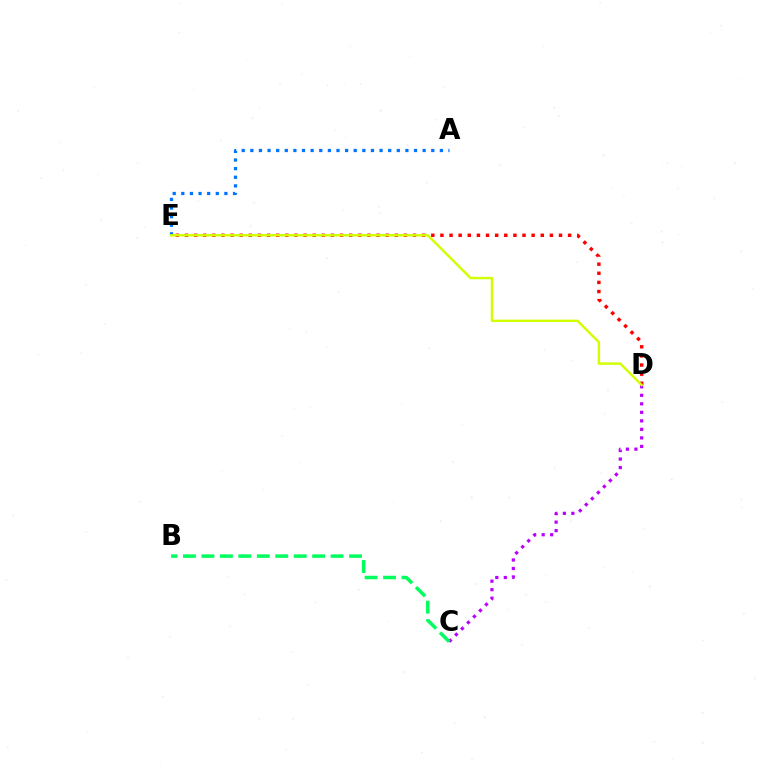{('C', 'D'): [{'color': '#b900ff', 'line_style': 'dotted', 'thickness': 2.31}], ('A', 'E'): [{'color': '#0074ff', 'line_style': 'dotted', 'thickness': 2.34}], ('D', 'E'): [{'color': '#ff0000', 'line_style': 'dotted', 'thickness': 2.48}, {'color': '#d1ff00', 'line_style': 'solid', 'thickness': 1.74}], ('B', 'C'): [{'color': '#00ff5c', 'line_style': 'dashed', 'thickness': 2.51}]}